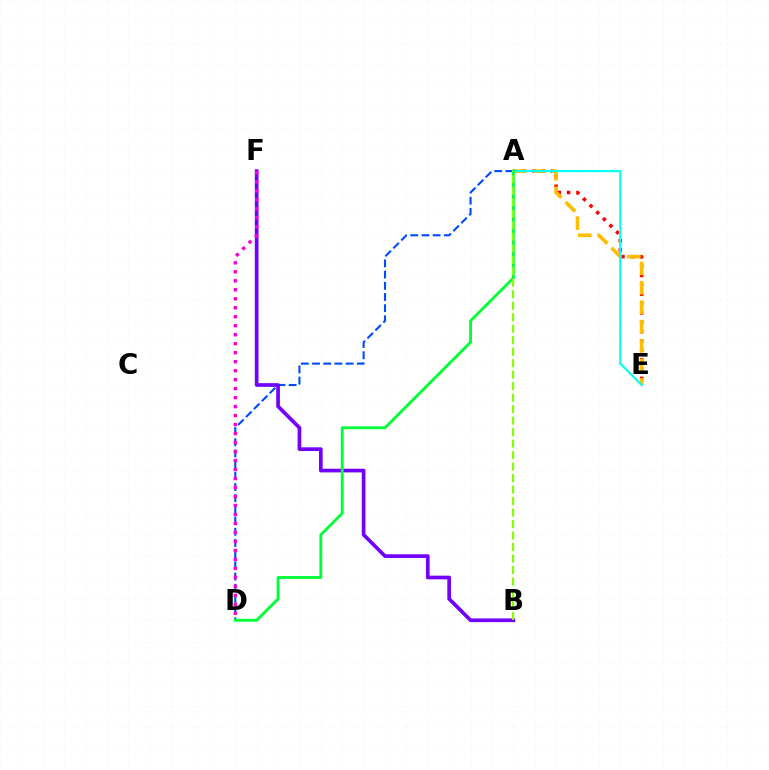{('A', 'E'): [{'color': '#ff0000', 'line_style': 'dotted', 'thickness': 2.54}, {'color': '#ffbd00', 'line_style': 'dashed', 'thickness': 2.63}, {'color': '#00fff6', 'line_style': 'solid', 'thickness': 1.57}], ('A', 'D'): [{'color': '#004bff', 'line_style': 'dashed', 'thickness': 1.52}, {'color': '#00ff39', 'line_style': 'solid', 'thickness': 2.07}], ('B', 'F'): [{'color': '#7200ff', 'line_style': 'solid', 'thickness': 2.66}], ('D', 'F'): [{'color': '#ff00cf', 'line_style': 'dotted', 'thickness': 2.44}], ('A', 'B'): [{'color': '#84ff00', 'line_style': 'dashed', 'thickness': 1.56}]}